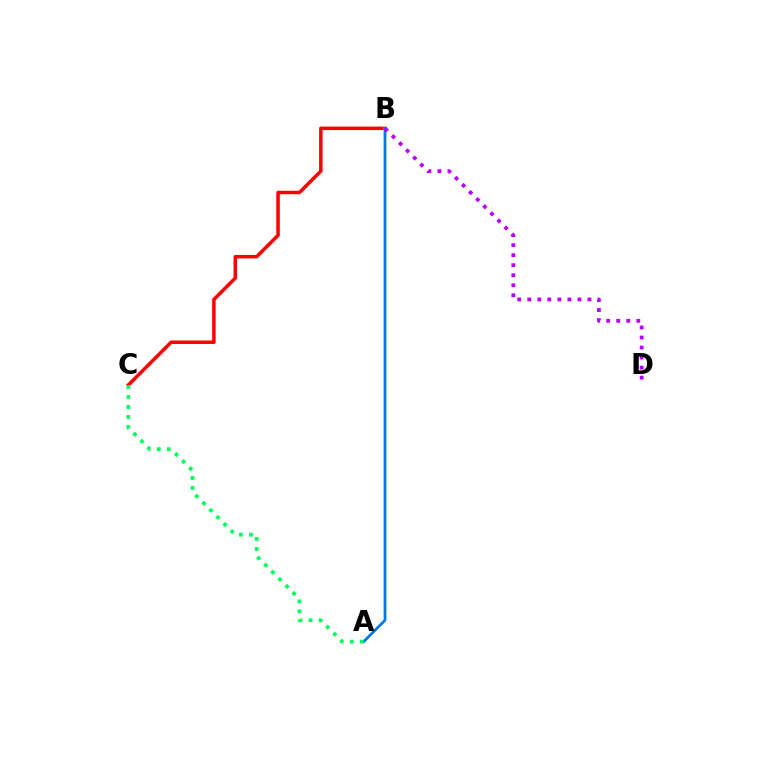{('B', 'C'): [{'color': '#ff0000', 'line_style': 'solid', 'thickness': 2.51}], ('A', 'B'): [{'color': '#d1ff00', 'line_style': 'solid', 'thickness': 1.89}, {'color': '#0074ff', 'line_style': 'solid', 'thickness': 1.91}], ('A', 'C'): [{'color': '#00ff5c', 'line_style': 'dotted', 'thickness': 2.72}], ('B', 'D'): [{'color': '#b900ff', 'line_style': 'dotted', 'thickness': 2.73}]}